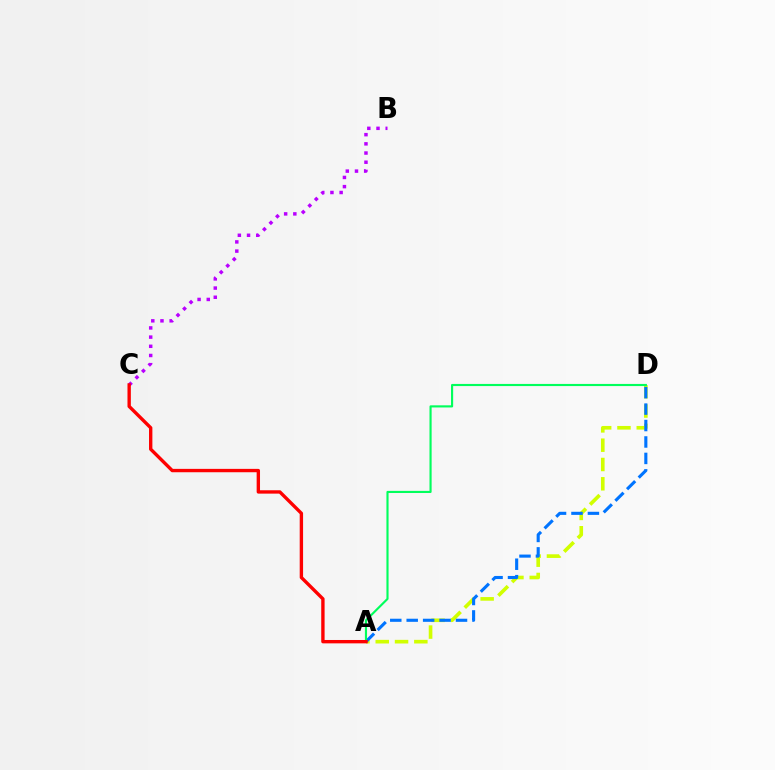{('B', 'C'): [{'color': '#b900ff', 'line_style': 'dotted', 'thickness': 2.5}], ('A', 'D'): [{'color': '#d1ff00', 'line_style': 'dashed', 'thickness': 2.62}, {'color': '#0074ff', 'line_style': 'dashed', 'thickness': 2.23}, {'color': '#00ff5c', 'line_style': 'solid', 'thickness': 1.54}], ('A', 'C'): [{'color': '#ff0000', 'line_style': 'solid', 'thickness': 2.43}]}